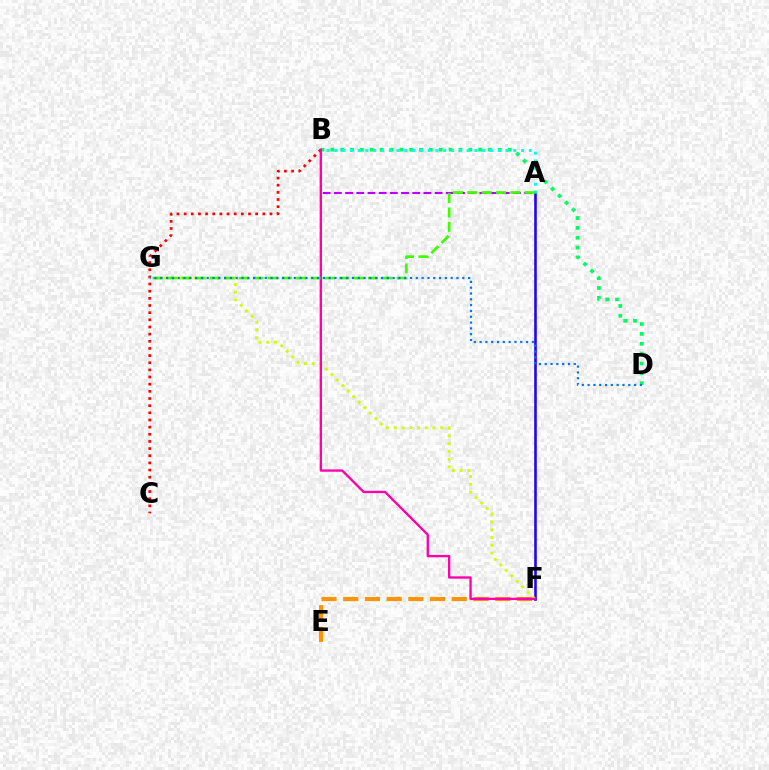{('E', 'F'): [{'color': '#ff9400', 'line_style': 'dashed', 'thickness': 2.95}], ('B', 'C'): [{'color': '#ff0000', 'line_style': 'dotted', 'thickness': 1.94}], ('A', 'B'): [{'color': '#b900ff', 'line_style': 'dashed', 'thickness': 1.52}, {'color': '#00fff6', 'line_style': 'dotted', 'thickness': 2.11}], ('A', 'F'): [{'color': '#2500ff', 'line_style': 'solid', 'thickness': 1.87}], ('B', 'D'): [{'color': '#00ff5c', 'line_style': 'dotted', 'thickness': 2.68}], ('F', 'G'): [{'color': '#d1ff00', 'line_style': 'dotted', 'thickness': 2.11}], ('B', 'F'): [{'color': '#ff00ac', 'line_style': 'solid', 'thickness': 1.68}], ('A', 'G'): [{'color': '#3dff00', 'line_style': 'dashed', 'thickness': 1.95}], ('D', 'G'): [{'color': '#0074ff', 'line_style': 'dotted', 'thickness': 1.58}]}